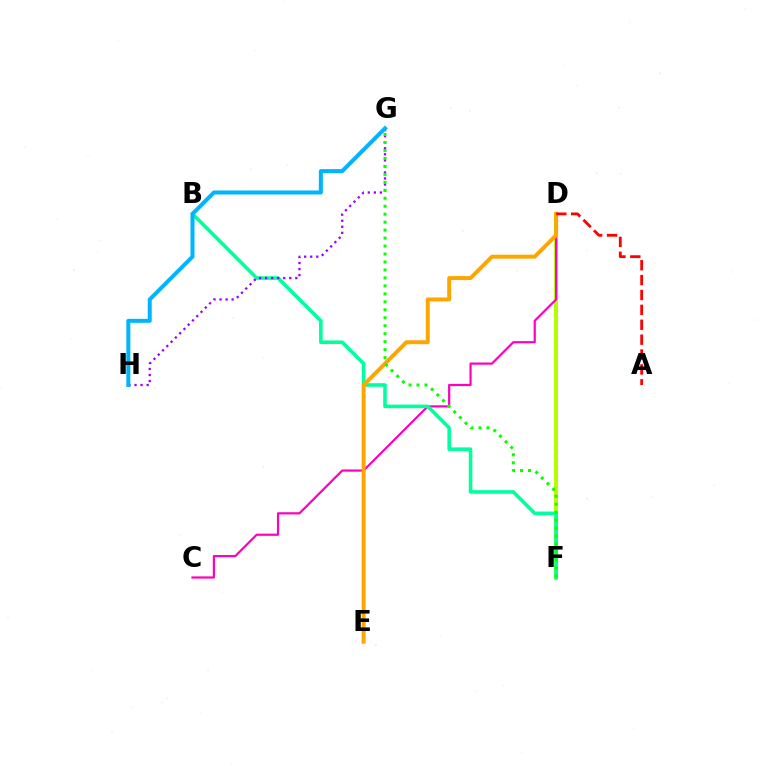{('D', 'F'): [{'color': '#0010ff', 'line_style': 'dotted', 'thickness': 2.21}, {'color': '#b3ff00', 'line_style': 'solid', 'thickness': 2.88}], ('C', 'D'): [{'color': '#ff00bd', 'line_style': 'solid', 'thickness': 1.59}], ('B', 'F'): [{'color': '#00ff9d', 'line_style': 'solid', 'thickness': 2.57}], ('G', 'H'): [{'color': '#9b00ff', 'line_style': 'dotted', 'thickness': 1.64}, {'color': '#00b5ff', 'line_style': 'solid', 'thickness': 2.89}], ('D', 'E'): [{'color': '#ffa500', 'line_style': 'solid', 'thickness': 2.84}], ('F', 'G'): [{'color': '#08ff00', 'line_style': 'dotted', 'thickness': 2.17}], ('A', 'D'): [{'color': '#ff0000', 'line_style': 'dashed', 'thickness': 2.02}]}